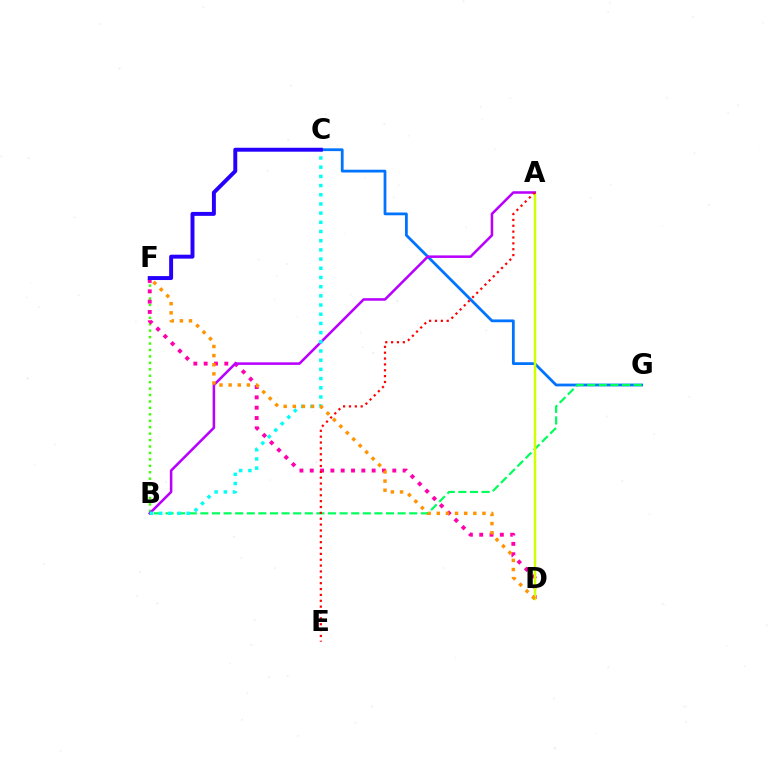{('C', 'G'): [{'color': '#0074ff', 'line_style': 'solid', 'thickness': 2.0}], ('B', 'F'): [{'color': '#3dff00', 'line_style': 'dotted', 'thickness': 1.75}], ('B', 'G'): [{'color': '#00ff5c', 'line_style': 'dashed', 'thickness': 1.58}], ('D', 'F'): [{'color': '#ff00ac', 'line_style': 'dotted', 'thickness': 2.8}, {'color': '#ff9400', 'line_style': 'dotted', 'thickness': 2.48}], ('A', 'D'): [{'color': '#d1ff00', 'line_style': 'solid', 'thickness': 1.78}], ('A', 'B'): [{'color': '#b900ff', 'line_style': 'solid', 'thickness': 1.83}], ('B', 'C'): [{'color': '#00fff6', 'line_style': 'dotted', 'thickness': 2.5}], ('C', 'F'): [{'color': '#2500ff', 'line_style': 'solid', 'thickness': 2.83}], ('A', 'E'): [{'color': '#ff0000', 'line_style': 'dotted', 'thickness': 1.59}]}